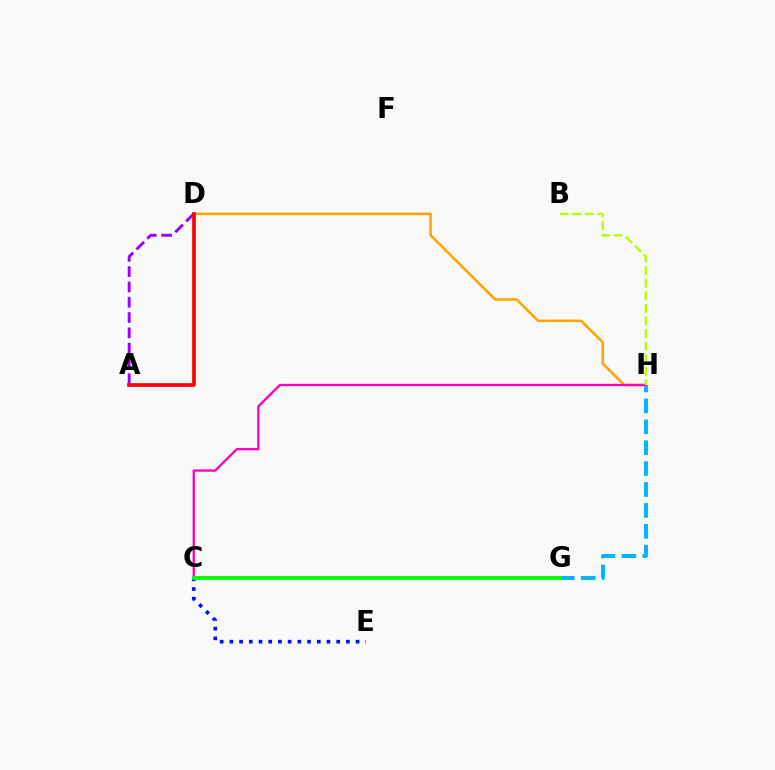{('D', 'H'): [{'color': '#ffa500', 'line_style': 'solid', 'thickness': 1.84}], ('C', 'E'): [{'color': '#0010ff', 'line_style': 'dotted', 'thickness': 2.64}], ('G', 'H'): [{'color': '#00b5ff', 'line_style': 'dashed', 'thickness': 2.84}], ('A', 'D'): [{'color': '#9b00ff', 'line_style': 'dashed', 'thickness': 2.08}, {'color': '#ff0000', 'line_style': 'solid', 'thickness': 2.65}], ('C', 'H'): [{'color': '#ff00bd', 'line_style': 'solid', 'thickness': 1.66}], ('C', 'G'): [{'color': '#00ff9d', 'line_style': 'solid', 'thickness': 1.7}, {'color': '#08ff00', 'line_style': 'solid', 'thickness': 2.75}], ('B', 'H'): [{'color': '#b3ff00', 'line_style': 'dashed', 'thickness': 1.71}]}